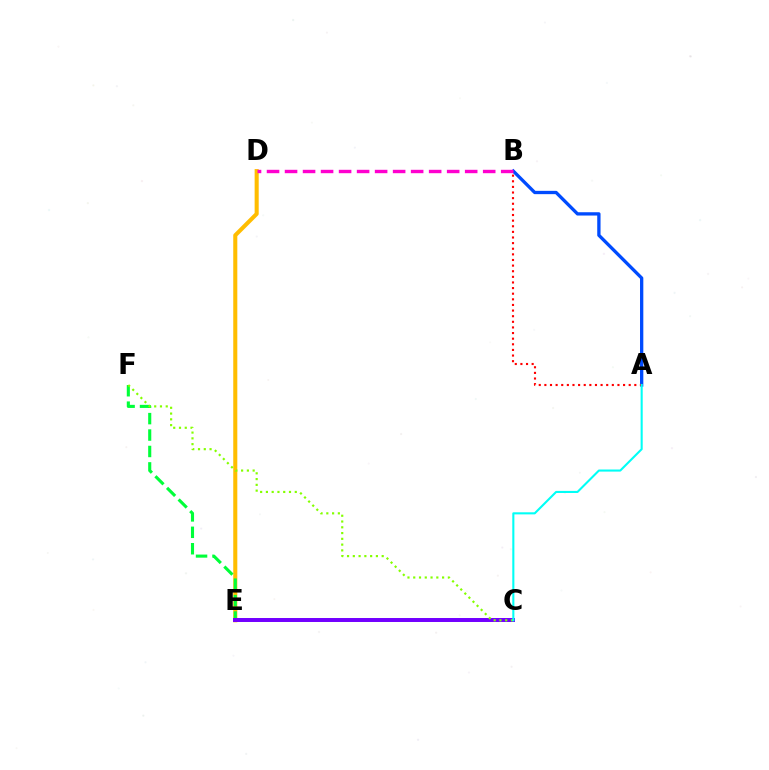{('D', 'E'): [{'color': '#ffbd00', 'line_style': 'solid', 'thickness': 2.93}], ('A', 'B'): [{'color': '#004bff', 'line_style': 'solid', 'thickness': 2.38}, {'color': '#ff0000', 'line_style': 'dotted', 'thickness': 1.53}], ('E', 'F'): [{'color': '#00ff39', 'line_style': 'dashed', 'thickness': 2.23}], ('C', 'E'): [{'color': '#7200ff', 'line_style': 'solid', 'thickness': 2.86}], ('B', 'D'): [{'color': '#ff00cf', 'line_style': 'dashed', 'thickness': 2.45}], ('C', 'F'): [{'color': '#84ff00', 'line_style': 'dotted', 'thickness': 1.57}], ('A', 'C'): [{'color': '#00fff6', 'line_style': 'solid', 'thickness': 1.51}]}